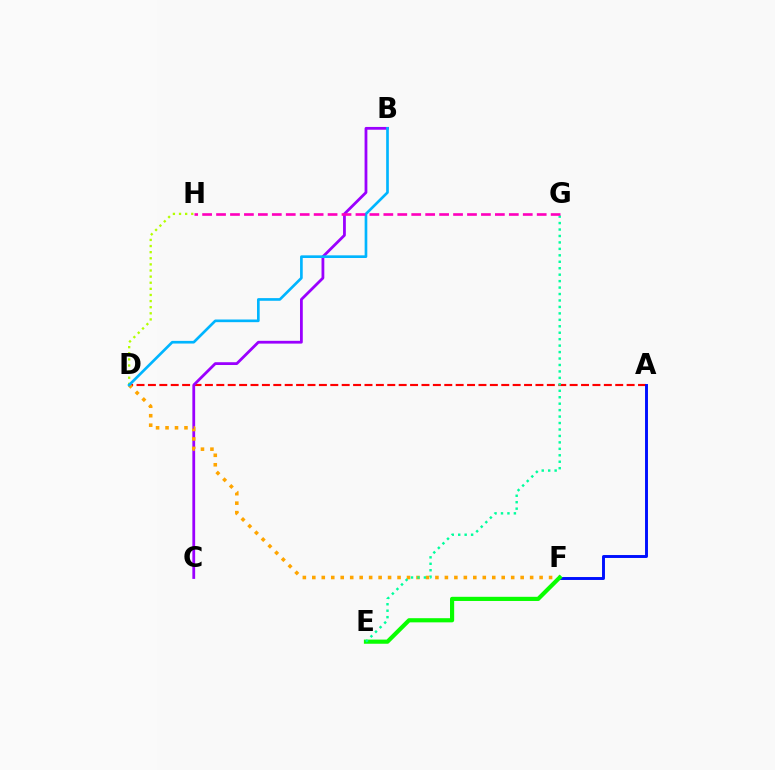{('A', 'D'): [{'color': '#ff0000', 'line_style': 'dashed', 'thickness': 1.55}], ('B', 'C'): [{'color': '#9b00ff', 'line_style': 'solid', 'thickness': 2.0}], ('D', 'F'): [{'color': '#ffa500', 'line_style': 'dotted', 'thickness': 2.57}], ('D', 'H'): [{'color': '#b3ff00', 'line_style': 'dotted', 'thickness': 1.66}], ('B', 'D'): [{'color': '#00b5ff', 'line_style': 'solid', 'thickness': 1.92}], ('A', 'F'): [{'color': '#0010ff', 'line_style': 'solid', 'thickness': 2.11}], ('E', 'F'): [{'color': '#08ff00', 'line_style': 'solid', 'thickness': 2.99}], ('E', 'G'): [{'color': '#00ff9d', 'line_style': 'dotted', 'thickness': 1.75}], ('G', 'H'): [{'color': '#ff00bd', 'line_style': 'dashed', 'thickness': 1.89}]}